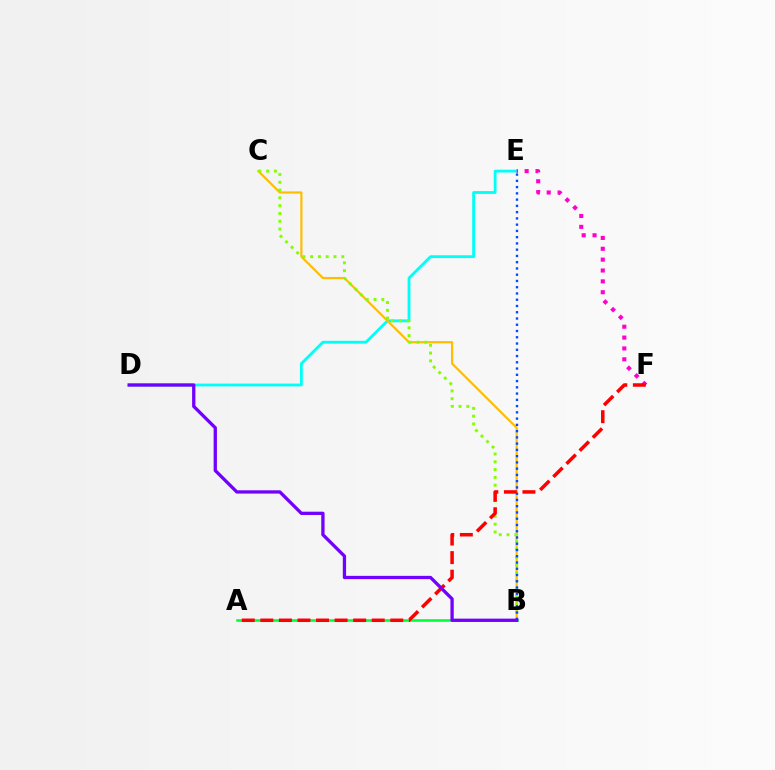{('D', 'E'): [{'color': '#00fff6', 'line_style': 'solid', 'thickness': 2.03}], ('E', 'F'): [{'color': '#ff00cf', 'line_style': 'dotted', 'thickness': 2.95}], ('B', 'C'): [{'color': '#ffbd00', 'line_style': 'solid', 'thickness': 1.57}, {'color': '#84ff00', 'line_style': 'dotted', 'thickness': 2.12}], ('B', 'E'): [{'color': '#004bff', 'line_style': 'dotted', 'thickness': 1.7}], ('A', 'B'): [{'color': '#00ff39', 'line_style': 'solid', 'thickness': 1.86}], ('A', 'F'): [{'color': '#ff0000', 'line_style': 'dashed', 'thickness': 2.52}], ('B', 'D'): [{'color': '#7200ff', 'line_style': 'solid', 'thickness': 2.37}]}